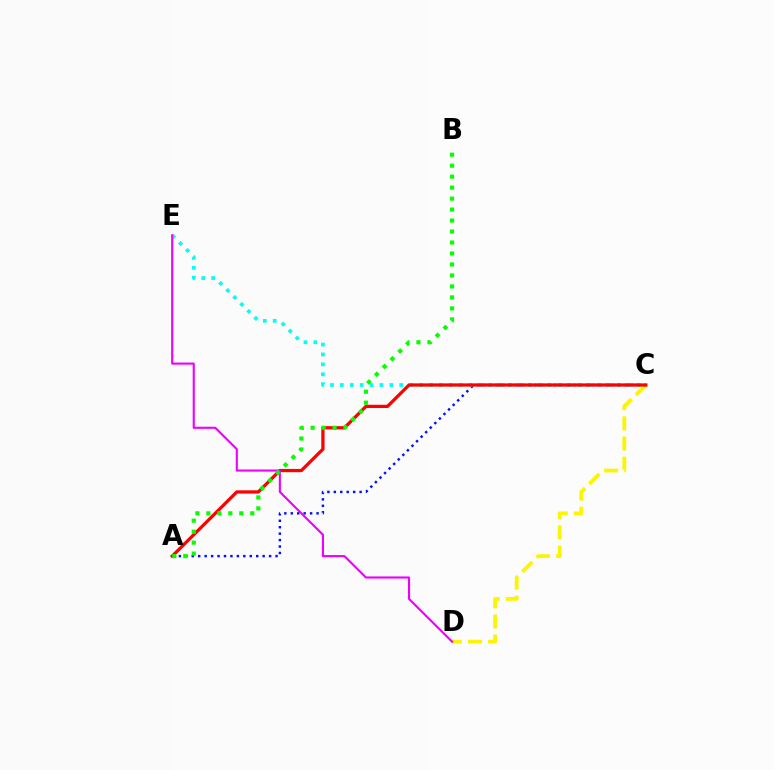{('C', 'D'): [{'color': '#fcf500', 'line_style': 'dashed', 'thickness': 2.74}], ('A', 'C'): [{'color': '#0010ff', 'line_style': 'dotted', 'thickness': 1.75}, {'color': '#ff0000', 'line_style': 'solid', 'thickness': 2.34}], ('C', 'E'): [{'color': '#00fff6', 'line_style': 'dotted', 'thickness': 2.69}], ('D', 'E'): [{'color': '#ee00ff', 'line_style': 'solid', 'thickness': 1.53}], ('A', 'B'): [{'color': '#08ff00', 'line_style': 'dotted', 'thickness': 2.98}]}